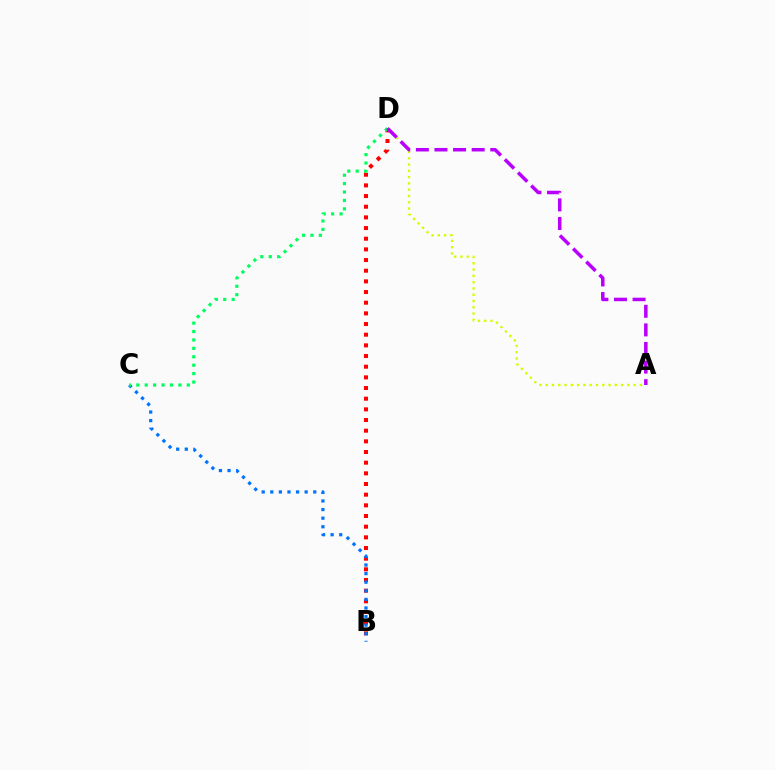{('B', 'D'): [{'color': '#ff0000', 'line_style': 'dotted', 'thickness': 2.9}], ('B', 'C'): [{'color': '#0074ff', 'line_style': 'dotted', 'thickness': 2.33}], ('A', 'D'): [{'color': '#d1ff00', 'line_style': 'dotted', 'thickness': 1.71}, {'color': '#b900ff', 'line_style': 'dashed', 'thickness': 2.53}], ('C', 'D'): [{'color': '#00ff5c', 'line_style': 'dotted', 'thickness': 2.29}]}